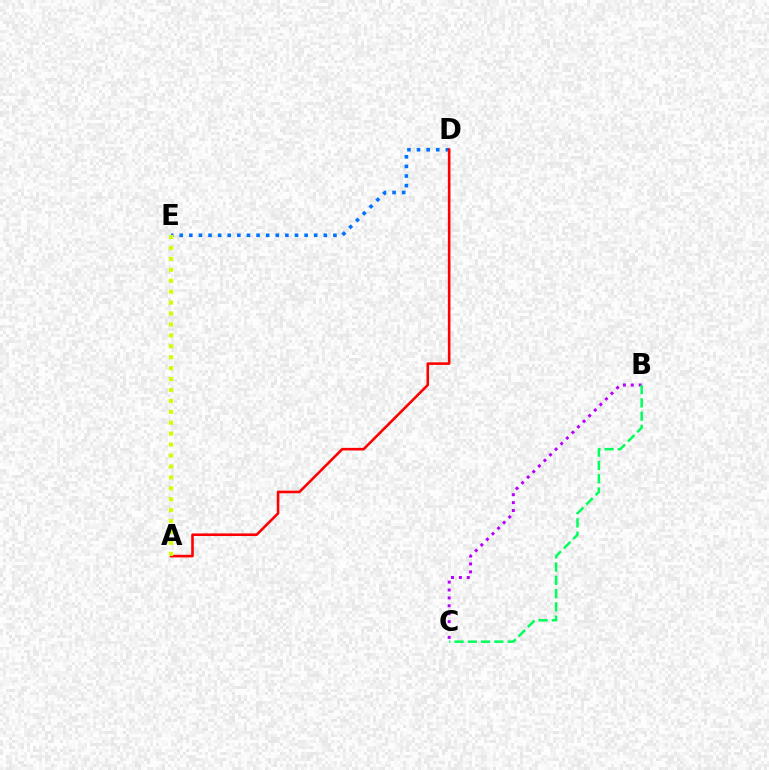{('D', 'E'): [{'color': '#0074ff', 'line_style': 'dotted', 'thickness': 2.61}], ('B', 'C'): [{'color': '#b900ff', 'line_style': 'dotted', 'thickness': 2.15}, {'color': '#00ff5c', 'line_style': 'dashed', 'thickness': 1.8}], ('A', 'D'): [{'color': '#ff0000', 'line_style': 'solid', 'thickness': 1.87}], ('A', 'E'): [{'color': '#d1ff00', 'line_style': 'dotted', 'thickness': 2.97}]}